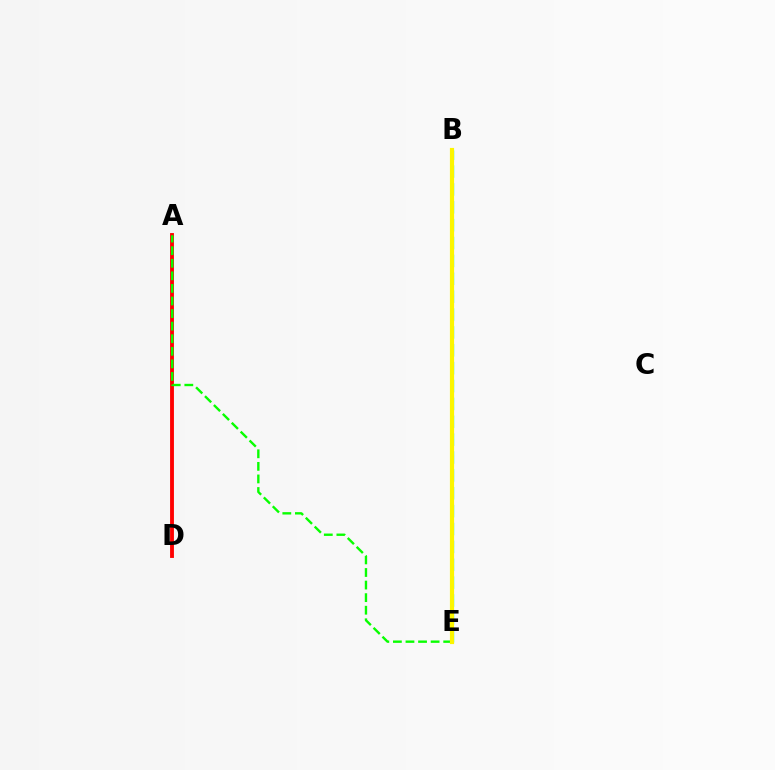{('B', 'E'): [{'color': '#ee00ff', 'line_style': 'dashed', 'thickness': 2.18}, {'color': '#0010ff', 'line_style': 'dashed', 'thickness': 2.65}, {'color': '#00fff6', 'line_style': 'dashed', 'thickness': 2.43}, {'color': '#fcf500', 'line_style': 'solid', 'thickness': 3.0}], ('A', 'D'): [{'color': '#ff0000', 'line_style': 'solid', 'thickness': 2.78}], ('A', 'E'): [{'color': '#08ff00', 'line_style': 'dashed', 'thickness': 1.71}]}